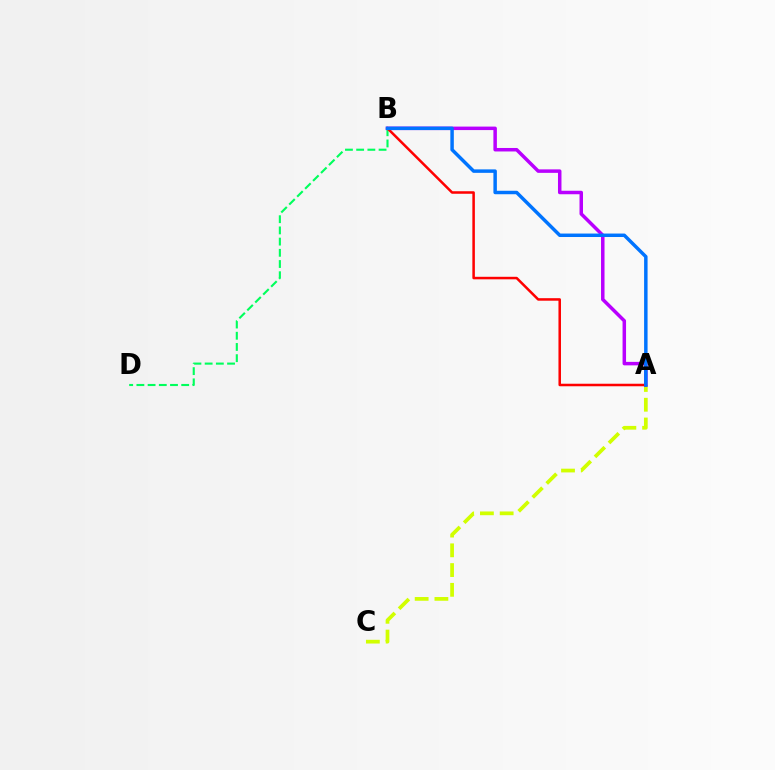{('A', 'C'): [{'color': '#d1ff00', 'line_style': 'dashed', 'thickness': 2.68}], ('B', 'D'): [{'color': '#00ff5c', 'line_style': 'dashed', 'thickness': 1.52}], ('A', 'B'): [{'color': '#b900ff', 'line_style': 'solid', 'thickness': 2.51}, {'color': '#ff0000', 'line_style': 'solid', 'thickness': 1.81}, {'color': '#0074ff', 'line_style': 'solid', 'thickness': 2.49}]}